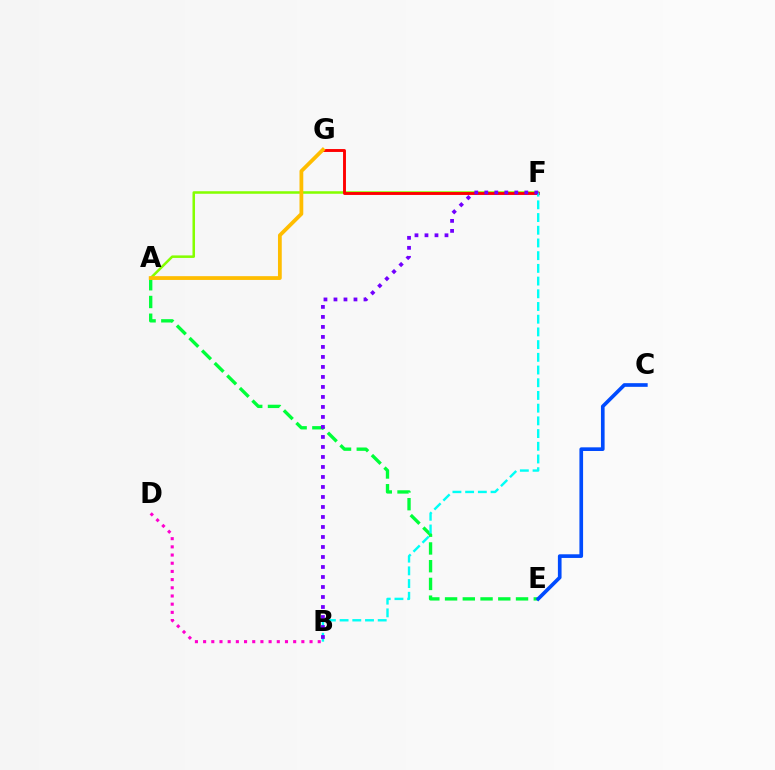{('A', 'E'): [{'color': '#00ff39', 'line_style': 'dashed', 'thickness': 2.41}], ('A', 'F'): [{'color': '#84ff00', 'line_style': 'solid', 'thickness': 1.82}], ('F', 'G'): [{'color': '#ff0000', 'line_style': 'solid', 'thickness': 2.09}], ('C', 'E'): [{'color': '#004bff', 'line_style': 'solid', 'thickness': 2.64}], ('B', 'F'): [{'color': '#00fff6', 'line_style': 'dashed', 'thickness': 1.73}, {'color': '#7200ff', 'line_style': 'dotted', 'thickness': 2.72}], ('B', 'D'): [{'color': '#ff00cf', 'line_style': 'dotted', 'thickness': 2.22}], ('A', 'G'): [{'color': '#ffbd00', 'line_style': 'solid', 'thickness': 2.72}]}